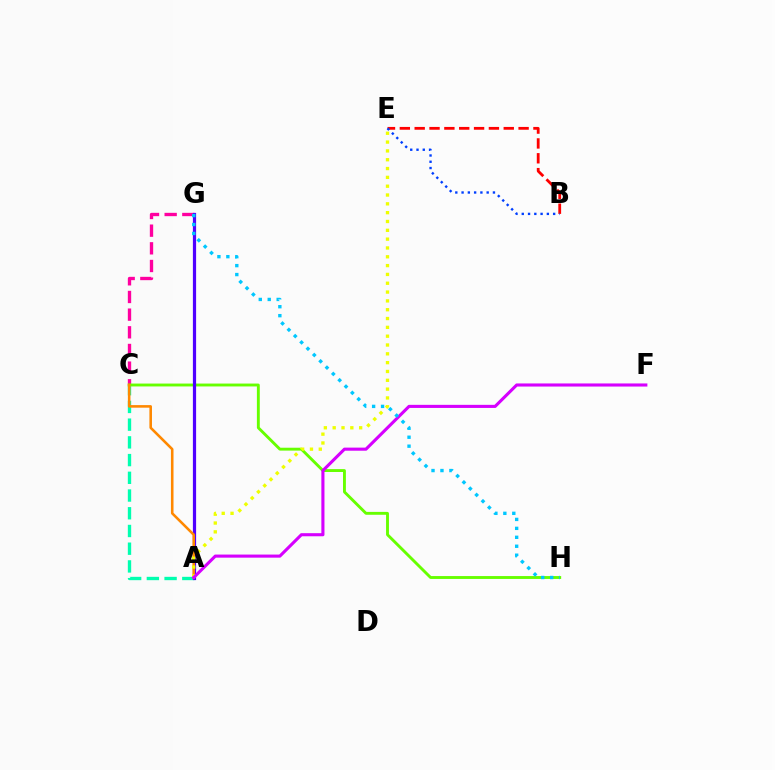{('A', 'G'): [{'color': '#00ff27', 'line_style': 'dashed', 'thickness': 2.09}, {'color': '#4f00ff', 'line_style': 'solid', 'thickness': 2.31}], ('A', 'C'): [{'color': '#00ffaf', 'line_style': 'dashed', 'thickness': 2.41}, {'color': '#ff8800', 'line_style': 'solid', 'thickness': 1.85}], ('C', 'G'): [{'color': '#ff00a0', 'line_style': 'dashed', 'thickness': 2.4}], ('C', 'H'): [{'color': '#66ff00', 'line_style': 'solid', 'thickness': 2.08}], ('B', 'E'): [{'color': '#ff0000', 'line_style': 'dashed', 'thickness': 2.02}, {'color': '#003fff', 'line_style': 'dotted', 'thickness': 1.7}], ('A', 'E'): [{'color': '#eeff00', 'line_style': 'dotted', 'thickness': 2.4}], ('A', 'F'): [{'color': '#d600ff', 'line_style': 'solid', 'thickness': 2.23}], ('G', 'H'): [{'color': '#00c7ff', 'line_style': 'dotted', 'thickness': 2.43}]}